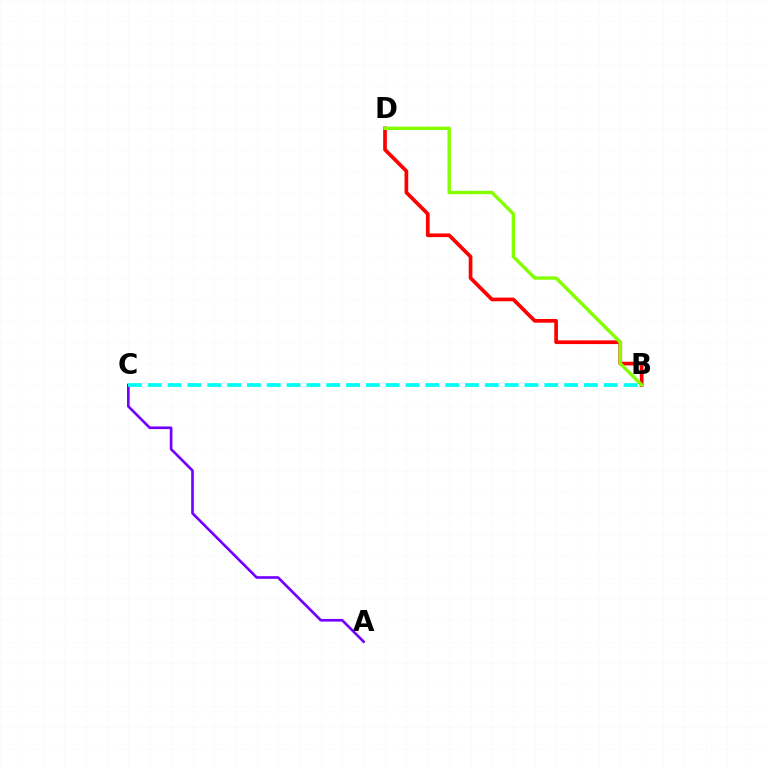{('B', 'D'): [{'color': '#ff0000', 'line_style': 'solid', 'thickness': 2.66}, {'color': '#84ff00', 'line_style': 'solid', 'thickness': 2.45}], ('A', 'C'): [{'color': '#7200ff', 'line_style': 'solid', 'thickness': 1.9}], ('B', 'C'): [{'color': '#00fff6', 'line_style': 'dashed', 'thickness': 2.69}]}